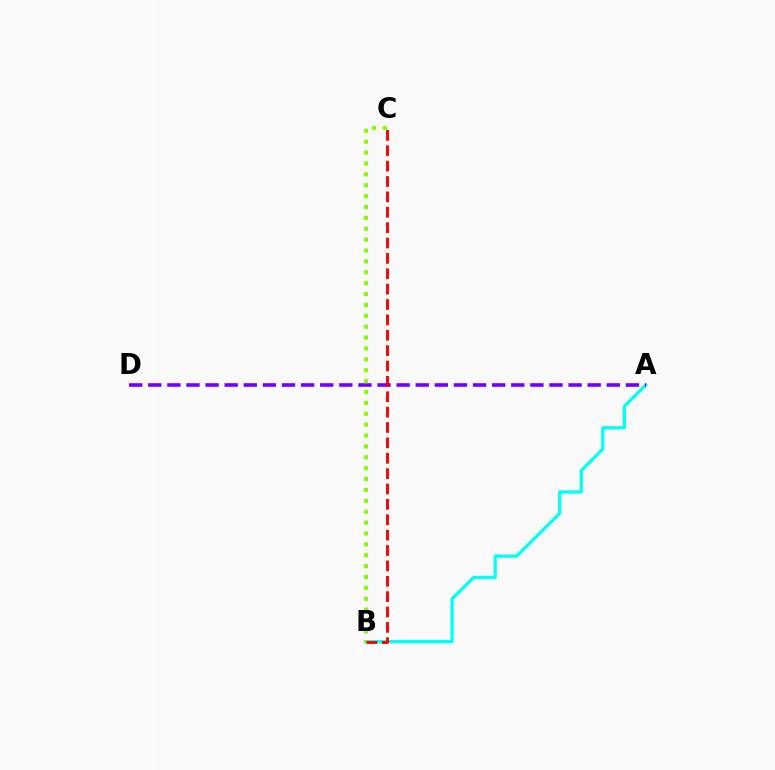{('A', 'B'): [{'color': '#00fff6', 'line_style': 'solid', 'thickness': 2.35}], ('A', 'D'): [{'color': '#7200ff', 'line_style': 'dashed', 'thickness': 2.6}], ('B', 'C'): [{'color': '#84ff00', 'line_style': 'dotted', 'thickness': 2.96}, {'color': '#ff0000', 'line_style': 'dashed', 'thickness': 2.09}]}